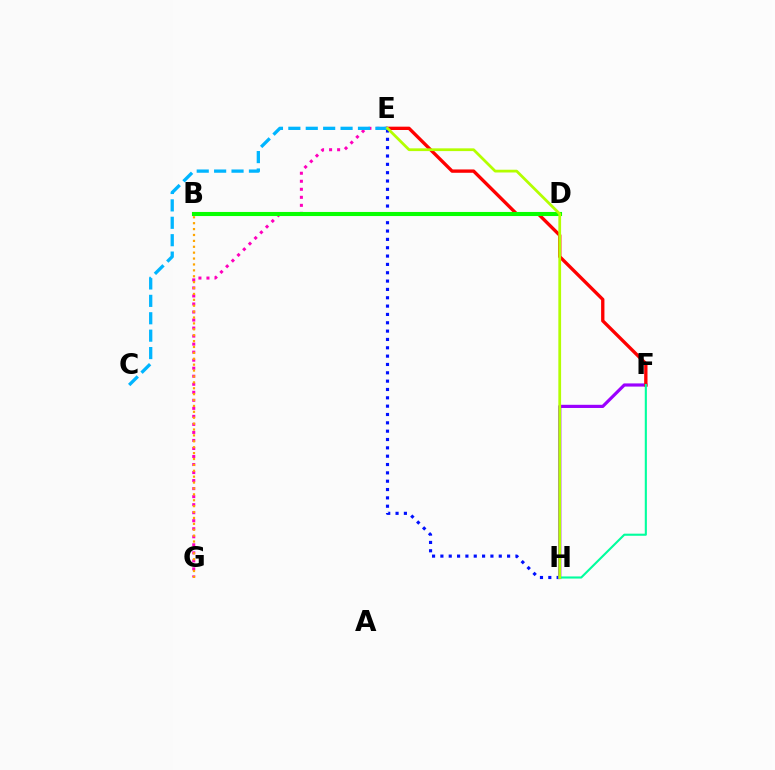{('E', 'H'): [{'color': '#0010ff', 'line_style': 'dotted', 'thickness': 2.27}, {'color': '#b3ff00', 'line_style': 'solid', 'thickness': 1.98}], ('F', 'H'): [{'color': '#9b00ff', 'line_style': 'solid', 'thickness': 2.28}, {'color': '#00ff9d', 'line_style': 'solid', 'thickness': 1.52}], ('E', 'G'): [{'color': '#ff00bd', 'line_style': 'dotted', 'thickness': 2.18}], ('E', 'F'): [{'color': '#ff0000', 'line_style': 'solid', 'thickness': 2.4}], ('B', 'G'): [{'color': '#ffa500', 'line_style': 'dotted', 'thickness': 1.6}], ('C', 'E'): [{'color': '#00b5ff', 'line_style': 'dashed', 'thickness': 2.36}], ('B', 'D'): [{'color': '#08ff00', 'line_style': 'solid', 'thickness': 2.95}]}